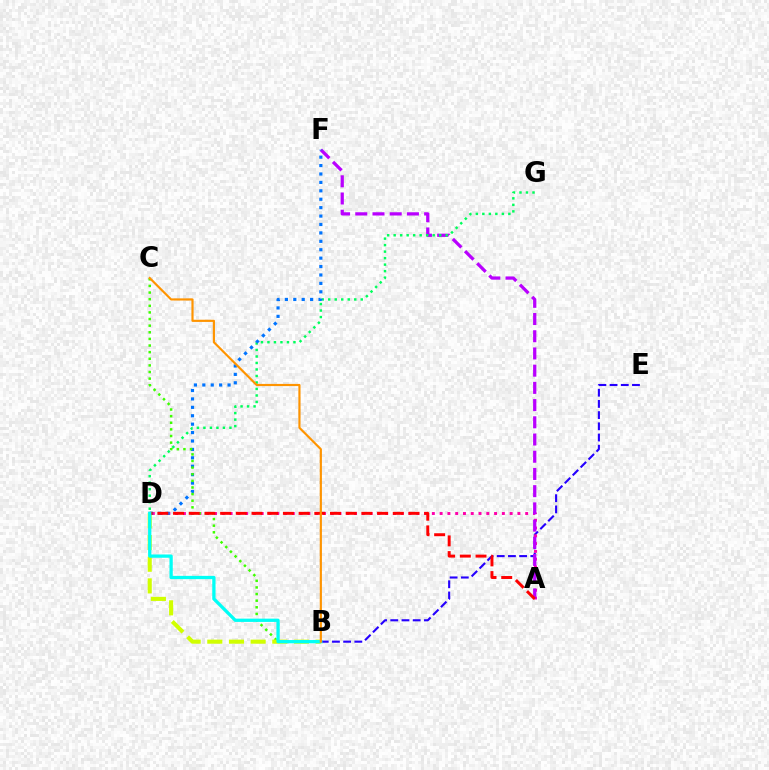{('B', 'E'): [{'color': '#2500ff', 'line_style': 'dashed', 'thickness': 1.52}], ('A', 'D'): [{'color': '#ff00ac', 'line_style': 'dotted', 'thickness': 2.11}, {'color': '#ff0000', 'line_style': 'dashed', 'thickness': 2.13}], ('A', 'F'): [{'color': '#b900ff', 'line_style': 'dashed', 'thickness': 2.34}], ('D', 'G'): [{'color': '#00ff5c', 'line_style': 'dotted', 'thickness': 1.77}], ('D', 'F'): [{'color': '#0074ff', 'line_style': 'dotted', 'thickness': 2.29}], ('B', 'C'): [{'color': '#3dff00', 'line_style': 'dotted', 'thickness': 1.8}, {'color': '#ff9400', 'line_style': 'solid', 'thickness': 1.57}], ('B', 'D'): [{'color': '#d1ff00', 'line_style': 'dashed', 'thickness': 2.94}, {'color': '#00fff6', 'line_style': 'solid', 'thickness': 2.36}]}